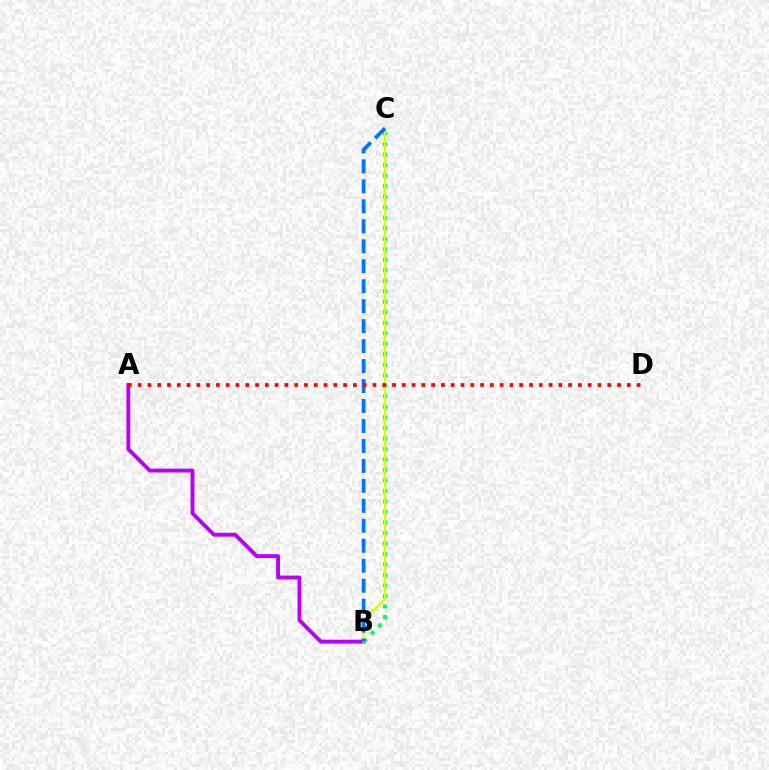{('A', 'B'): [{'color': '#b900ff', 'line_style': 'solid', 'thickness': 2.79}], ('B', 'C'): [{'color': '#00ff5c', 'line_style': 'dotted', 'thickness': 2.86}, {'color': '#d1ff00', 'line_style': 'solid', 'thickness': 1.55}, {'color': '#0074ff', 'line_style': 'dashed', 'thickness': 2.71}], ('A', 'D'): [{'color': '#ff0000', 'line_style': 'dotted', 'thickness': 2.66}]}